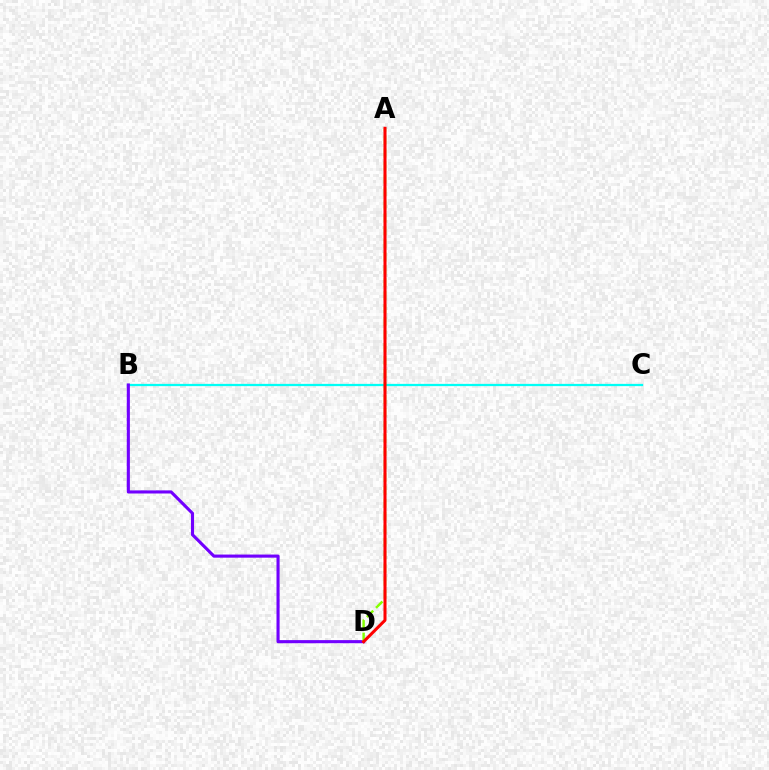{('B', 'C'): [{'color': '#00fff6', 'line_style': 'solid', 'thickness': 1.63}], ('B', 'D'): [{'color': '#7200ff', 'line_style': 'solid', 'thickness': 2.24}], ('A', 'D'): [{'color': '#84ff00', 'line_style': 'dashed', 'thickness': 1.76}, {'color': '#ff0000', 'line_style': 'solid', 'thickness': 2.18}]}